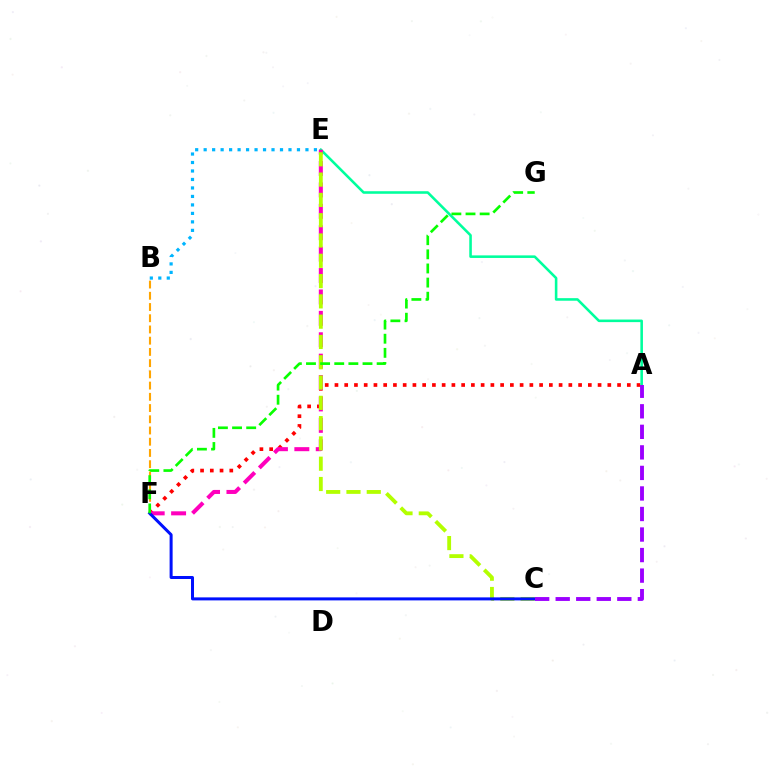{('B', 'F'): [{'color': '#ffa500', 'line_style': 'dashed', 'thickness': 1.53}], ('A', 'F'): [{'color': '#ff0000', 'line_style': 'dotted', 'thickness': 2.65}], ('B', 'E'): [{'color': '#00b5ff', 'line_style': 'dotted', 'thickness': 2.3}], ('A', 'E'): [{'color': '#00ff9d', 'line_style': 'solid', 'thickness': 1.85}], ('E', 'F'): [{'color': '#ff00bd', 'line_style': 'dashed', 'thickness': 2.91}], ('C', 'E'): [{'color': '#b3ff00', 'line_style': 'dashed', 'thickness': 2.76}], ('C', 'F'): [{'color': '#0010ff', 'line_style': 'solid', 'thickness': 2.17}], ('A', 'C'): [{'color': '#9b00ff', 'line_style': 'dashed', 'thickness': 2.79}], ('F', 'G'): [{'color': '#08ff00', 'line_style': 'dashed', 'thickness': 1.92}]}